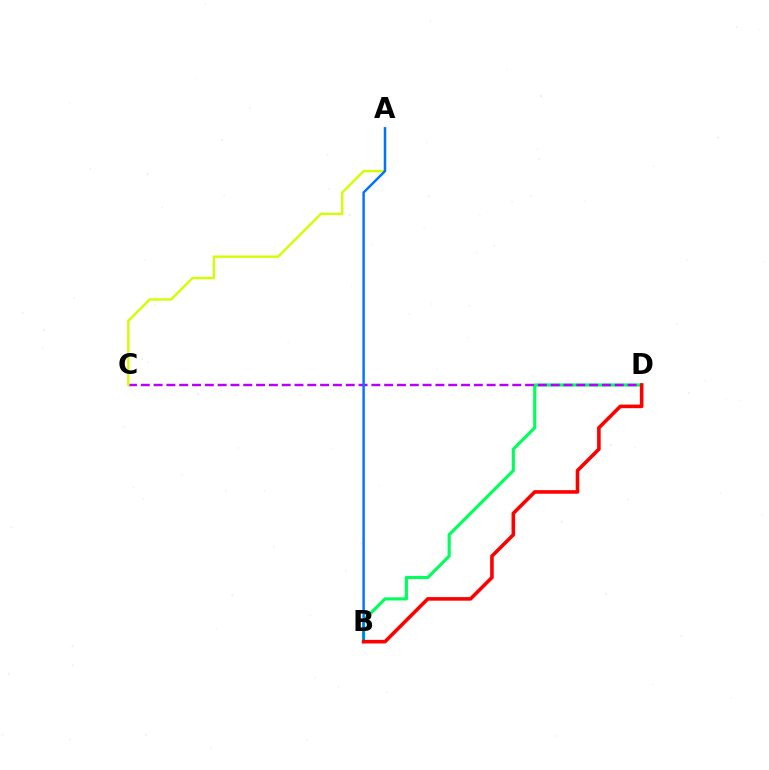{('B', 'D'): [{'color': '#00ff5c', 'line_style': 'solid', 'thickness': 2.26}, {'color': '#ff0000', 'line_style': 'solid', 'thickness': 2.58}], ('C', 'D'): [{'color': '#b900ff', 'line_style': 'dashed', 'thickness': 1.74}], ('A', 'C'): [{'color': '#d1ff00', 'line_style': 'solid', 'thickness': 1.71}], ('A', 'B'): [{'color': '#0074ff', 'line_style': 'solid', 'thickness': 1.77}]}